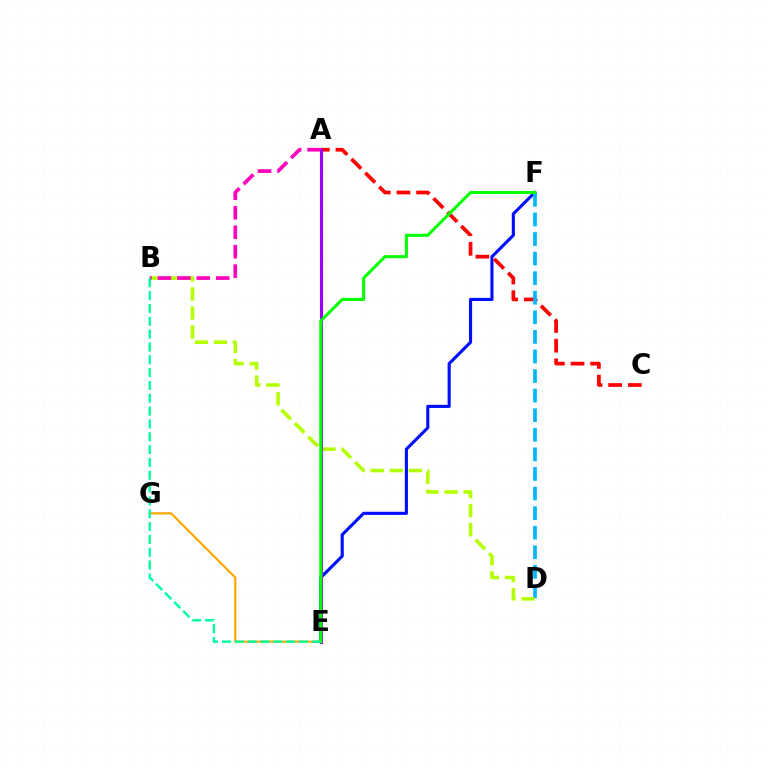{('E', 'F'): [{'color': '#0010ff', 'line_style': 'solid', 'thickness': 2.25}, {'color': '#08ff00', 'line_style': 'solid', 'thickness': 2.2}], ('A', 'C'): [{'color': '#ff0000', 'line_style': 'dashed', 'thickness': 2.67}], ('D', 'F'): [{'color': '#00b5ff', 'line_style': 'dashed', 'thickness': 2.66}], ('E', 'G'): [{'color': '#ffa500', 'line_style': 'solid', 'thickness': 1.56}], ('B', 'D'): [{'color': '#b3ff00', 'line_style': 'dashed', 'thickness': 2.59}], ('A', 'B'): [{'color': '#ff00bd', 'line_style': 'dashed', 'thickness': 2.64}], ('A', 'E'): [{'color': '#9b00ff', 'line_style': 'solid', 'thickness': 2.25}], ('B', 'E'): [{'color': '#00ff9d', 'line_style': 'dashed', 'thickness': 1.74}]}